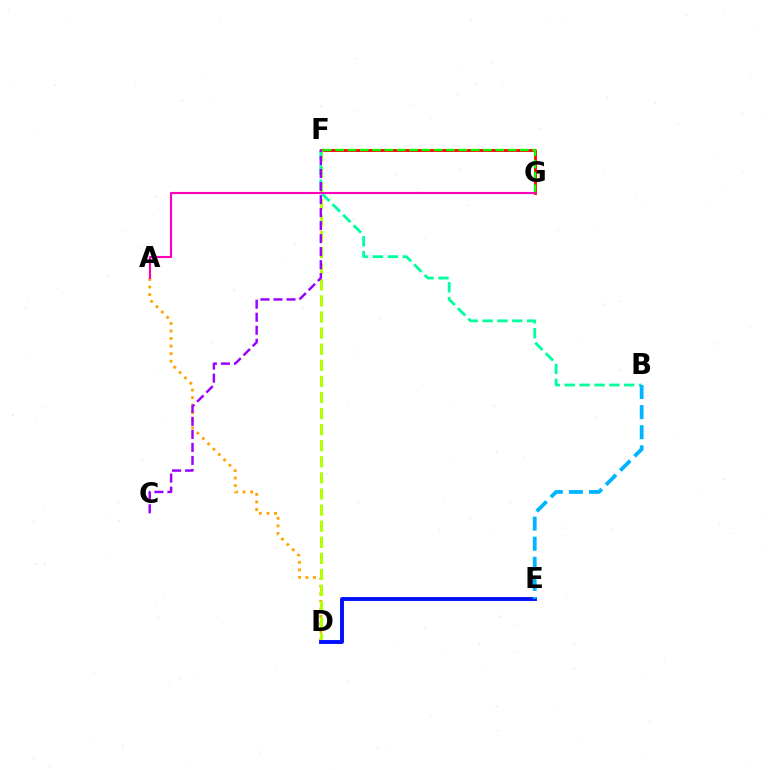{('A', 'D'): [{'color': '#ffa500', 'line_style': 'dotted', 'thickness': 2.05}], ('F', 'G'): [{'color': '#ff0000', 'line_style': 'solid', 'thickness': 2.04}, {'color': '#08ff00', 'line_style': 'dashed', 'thickness': 1.67}], ('D', 'F'): [{'color': '#b3ff00', 'line_style': 'dashed', 'thickness': 2.19}], ('B', 'F'): [{'color': '#00ff9d', 'line_style': 'dashed', 'thickness': 2.02}], ('C', 'F'): [{'color': '#9b00ff', 'line_style': 'dashed', 'thickness': 1.77}], ('D', 'E'): [{'color': '#0010ff', 'line_style': 'solid', 'thickness': 2.8}], ('A', 'G'): [{'color': '#ff00bd', 'line_style': 'solid', 'thickness': 1.54}], ('B', 'E'): [{'color': '#00b5ff', 'line_style': 'dashed', 'thickness': 2.73}]}